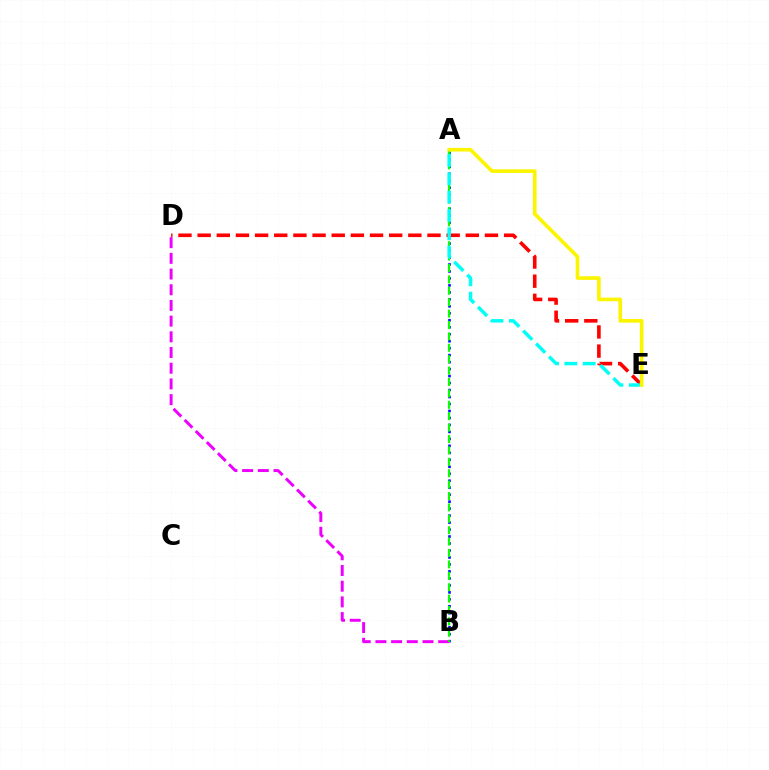{('D', 'E'): [{'color': '#ff0000', 'line_style': 'dashed', 'thickness': 2.6}], ('A', 'B'): [{'color': '#0010ff', 'line_style': 'dotted', 'thickness': 1.9}, {'color': '#08ff00', 'line_style': 'dashed', 'thickness': 1.55}], ('B', 'D'): [{'color': '#ee00ff', 'line_style': 'dashed', 'thickness': 2.13}], ('A', 'E'): [{'color': '#00fff6', 'line_style': 'dashed', 'thickness': 2.49}, {'color': '#fcf500', 'line_style': 'solid', 'thickness': 2.63}]}